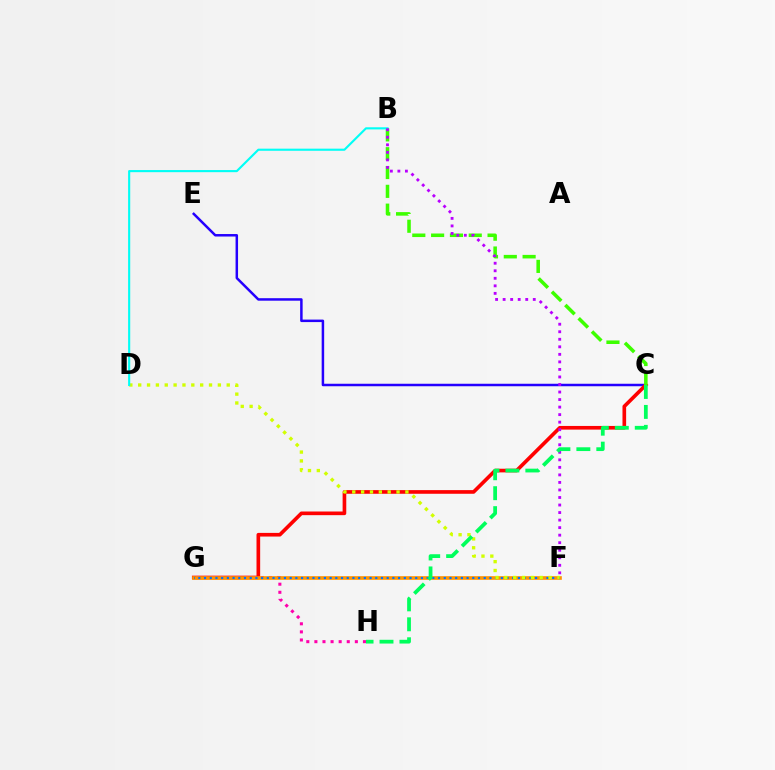{('C', 'E'): [{'color': '#2500ff', 'line_style': 'solid', 'thickness': 1.8}], ('C', 'G'): [{'color': '#ff0000', 'line_style': 'solid', 'thickness': 2.63}], ('B', 'C'): [{'color': '#3dff00', 'line_style': 'dashed', 'thickness': 2.56}], ('G', 'H'): [{'color': '#ff00ac', 'line_style': 'dotted', 'thickness': 2.2}], ('F', 'G'): [{'color': '#ff9400', 'line_style': 'solid', 'thickness': 2.63}, {'color': '#0074ff', 'line_style': 'dotted', 'thickness': 1.55}], ('D', 'F'): [{'color': '#d1ff00', 'line_style': 'dotted', 'thickness': 2.41}], ('B', 'D'): [{'color': '#00fff6', 'line_style': 'solid', 'thickness': 1.53}], ('B', 'F'): [{'color': '#b900ff', 'line_style': 'dotted', 'thickness': 2.05}], ('C', 'H'): [{'color': '#00ff5c', 'line_style': 'dashed', 'thickness': 2.71}]}